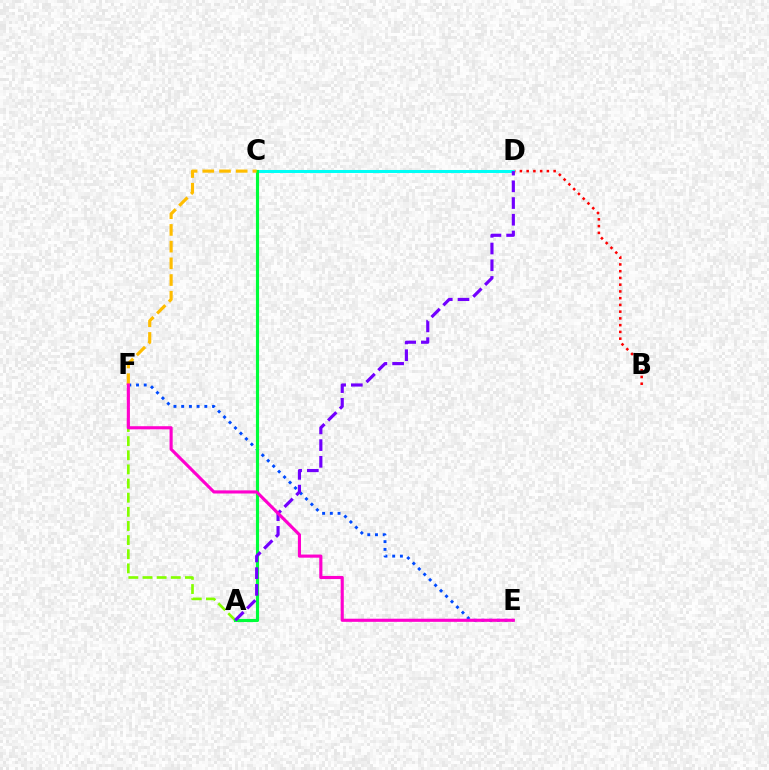{('B', 'D'): [{'color': '#ff0000', 'line_style': 'dotted', 'thickness': 1.83}], ('E', 'F'): [{'color': '#004bff', 'line_style': 'dotted', 'thickness': 2.1}, {'color': '#ff00cf', 'line_style': 'solid', 'thickness': 2.25}], ('C', 'D'): [{'color': '#00fff6', 'line_style': 'solid', 'thickness': 2.18}], ('A', 'F'): [{'color': '#84ff00', 'line_style': 'dashed', 'thickness': 1.92}], ('A', 'C'): [{'color': '#00ff39', 'line_style': 'solid', 'thickness': 2.25}], ('A', 'D'): [{'color': '#7200ff', 'line_style': 'dashed', 'thickness': 2.27}], ('C', 'F'): [{'color': '#ffbd00', 'line_style': 'dashed', 'thickness': 2.27}]}